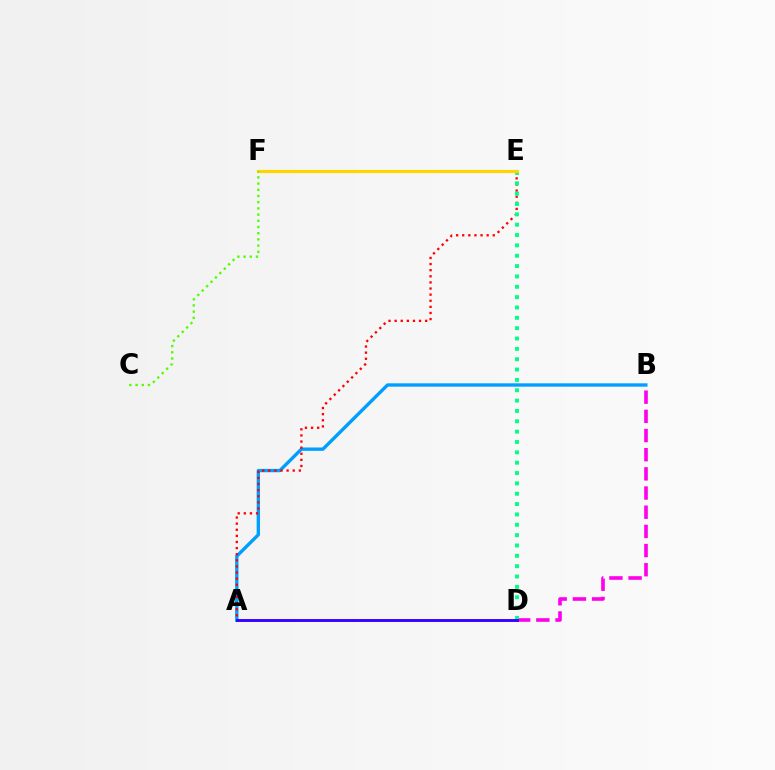{('A', 'B'): [{'color': '#009eff', 'line_style': 'solid', 'thickness': 2.42}], ('B', 'D'): [{'color': '#ff00ed', 'line_style': 'dashed', 'thickness': 2.6}], ('A', 'E'): [{'color': '#ff0000', 'line_style': 'dotted', 'thickness': 1.66}], ('D', 'E'): [{'color': '#00ff86', 'line_style': 'dotted', 'thickness': 2.81}], ('E', 'F'): [{'color': '#ffd500', 'line_style': 'solid', 'thickness': 2.29}], ('A', 'D'): [{'color': '#3700ff', 'line_style': 'solid', 'thickness': 2.09}], ('C', 'F'): [{'color': '#4fff00', 'line_style': 'dotted', 'thickness': 1.69}]}